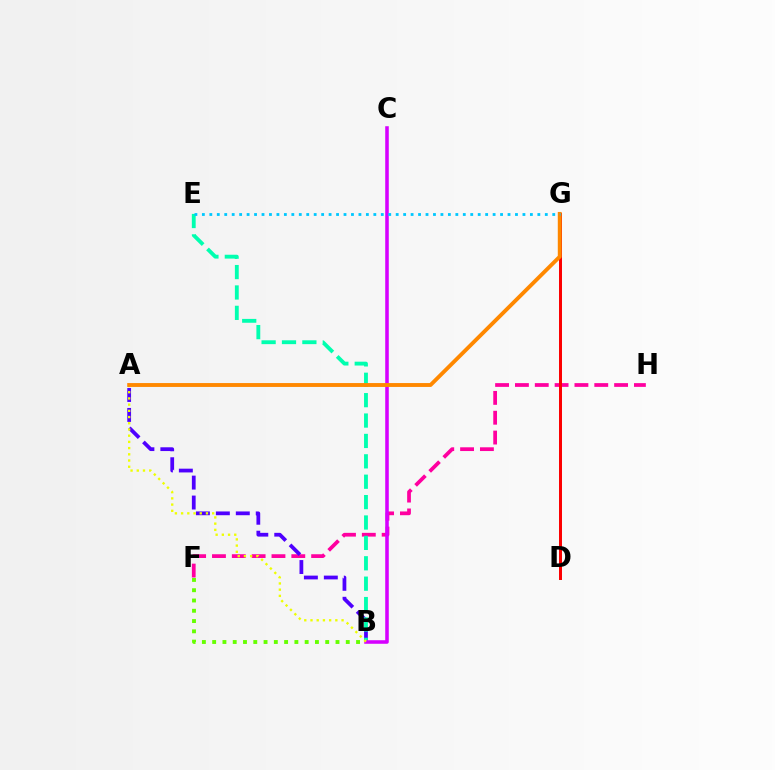{('F', 'H'): [{'color': '#ff00a0', 'line_style': 'dashed', 'thickness': 2.69}], ('A', 'B'): [{'color': '#4f00ff', 'line_style': 'dashed', 'thickness': 2.71}, {'color': '#eeff00', 'line_style': 'dotted', 'thickness': 1.69}], ('D', 'G'): [{'color': '#00ff27', 'line_style': 'solid', 'thickness': 1.95}, {'color': '#003fff', 'line_style': 'dashed', 'thickness': 1.95}, {'color': '#ff0000', 'line_style': 'solid', 'thickness': 2.14}], ('B', 'F'): [{'color': '#66ff00', 'line_style': 'dotted', 'thickness': 2.79}], ('B', 'E'): [{'color': '#00ffaf', 'line_style': 'dashed', 'thickness': 2.77}], ('B', 'C'): [{'color': '#d600ff', 'line_style': 'solid', 'thickness': 2.56}], ('A', 'G'): [{'color': '#ff8800', 'line_style': 'solid', 'thickness': 2.79}], ('E', 'G'): [{'color': '#00c7ff', 'line_style': 'dotted', 'thickness': 2.03}]}